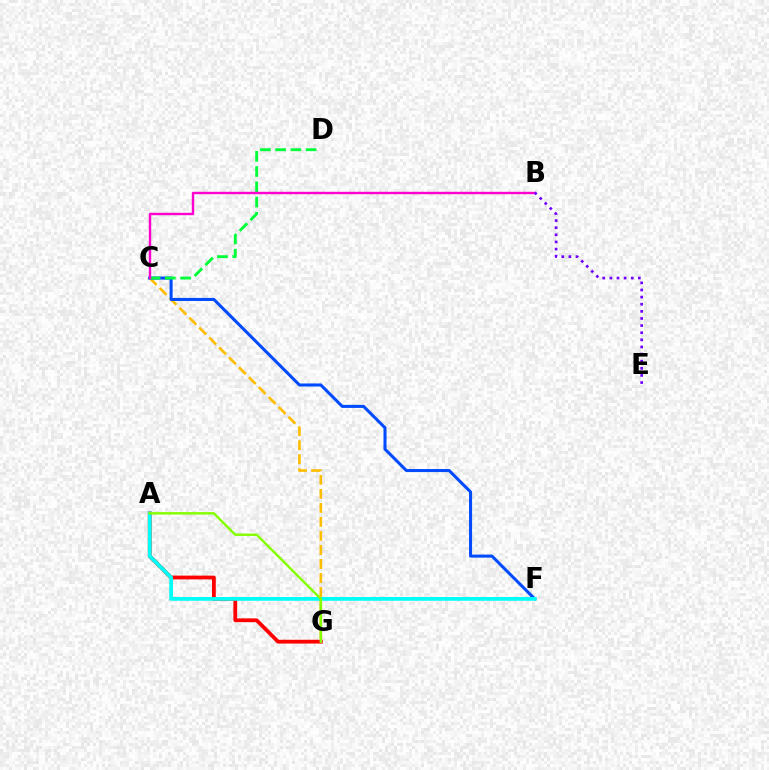{('C', 'G'): [{'color': '#ffbd00', 'line_style': 'dashed', 'thickness': 1.9}], ('A', 'G'): [{'color': '#ff0000', 'line_style': 'solid', 'thickness': 2.73}, {'color': '#84ff00', 'line_style': 'solid', 'thickness': 1.75}], ('C', 'F'): [{'color': '#004bff', 'line_style': 'solid', 'thickness': 2.19}], ('C', 'D'): [{'color': '#00ff39', 'line_style': 'dashed', 'thickness': 2.07}], ('A', 'F'): [{'color': '#00fff6', 'line_style': 'solid', 'thickness': 2.7}], ('B', 'C'): [{'color': '#ff00cf', 'line_style': 'solid', 'thickness': 1.74}], ('B', 'E'): [{'color': '#7200ff', 'line_style': 'dotted', 'thickness': 1.93}]}